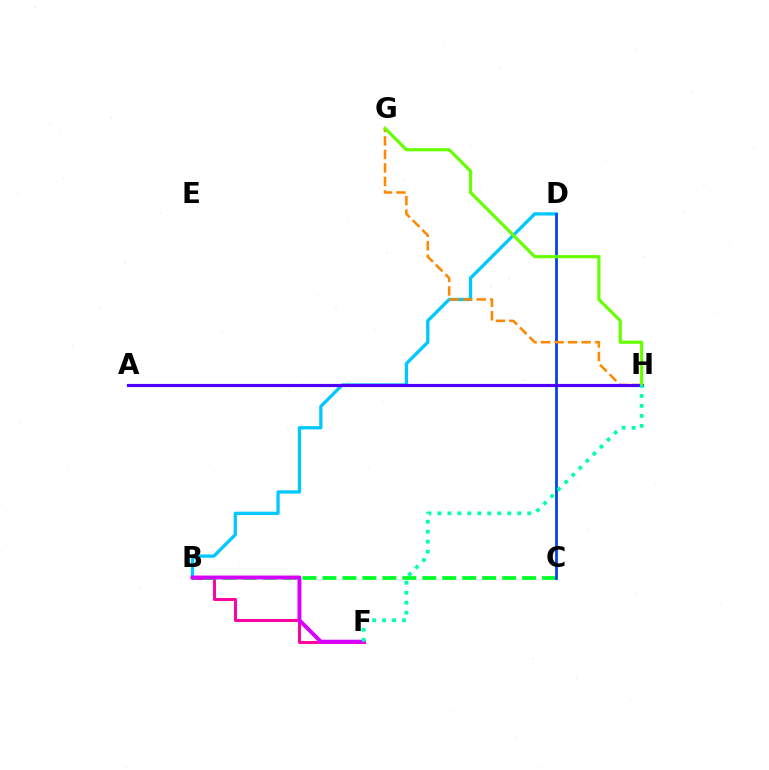{('C', 'D'): [{'color': '#eeff00', 'line_style': 'solid', 'thickness': 2.0}, {'color': '#003fff', 'line_style': 'solid', 'thickness': 1.95}], ('B', 'D'): [{'color': '#00c7ff', 'line_style': 'solid', 'thickness': 2.35}], ('B', 'F'): [{'color': '#ff00a0', 'line_style': 'solid', 'thickness': 2.13}, {'color': '#d600ff', 'line_style': 'solid', 'thickness': 2.81}], ('B', 'C'): [{'color': '#00ff27', 'line_style': 'dashed', 'thickness': 2.71}], ('G', 'H'): [{'color': '#ff8800', 'line_style': 'dashed', 'thickness': 1.84}, {'color': '#66ff00', 'line_style': 'solid', 'thickness': 2.27}], ('A', 'H'): [{'color': '#ff0000', 'line_style': 'solid', 'thickness': 2.13}, {'color': '#4f00ff', 'line_style': 'solid', 'thickness': 2.27}], ('F', 'H'): [{'color': '#00ffaf', 'line_style': 'dotted', 'thickness': 2.71}]}